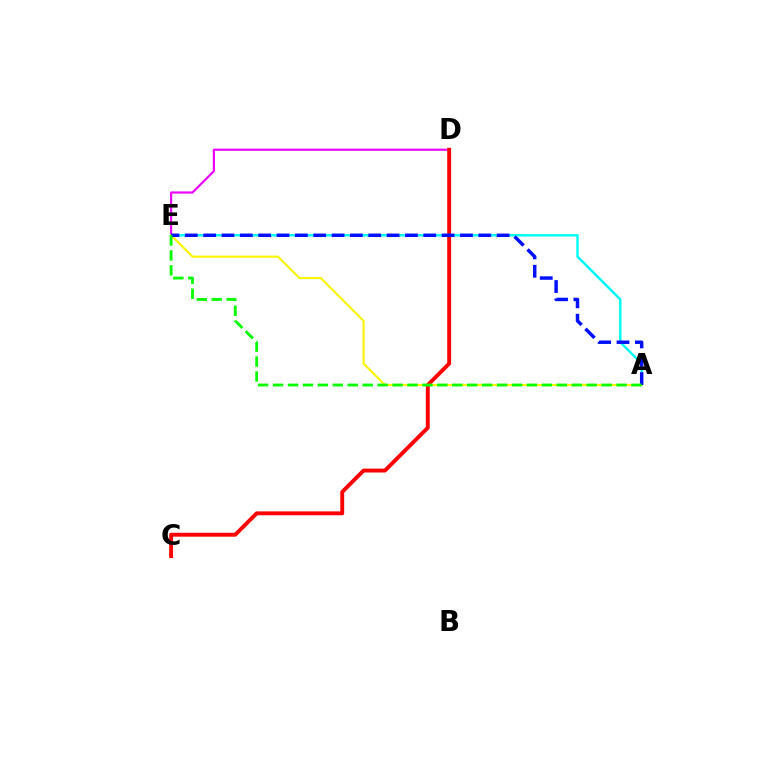{('D', 'E'): [{'color': '#ee00ff', 'line_style': 'solid', 'thickness': 1.56}], ('A', 'E'): [{'color': '#00fff6', 'line_style': 'solid', 'thickness': 1.77}, {'color': '#fcf500', 'line_style': 'solid', 'thickness': 1.54}, {'color': '#0010ff', 'line_style': 'dashed', 'thickness': 2.49}, {'color': '#08ff00', 'line_style': 'dashed', 'thickness': 2.03}], ('C', 'D'): [{'color': '#ff0000', 'line_style': 'solid', 'thickness': 2.8}]}